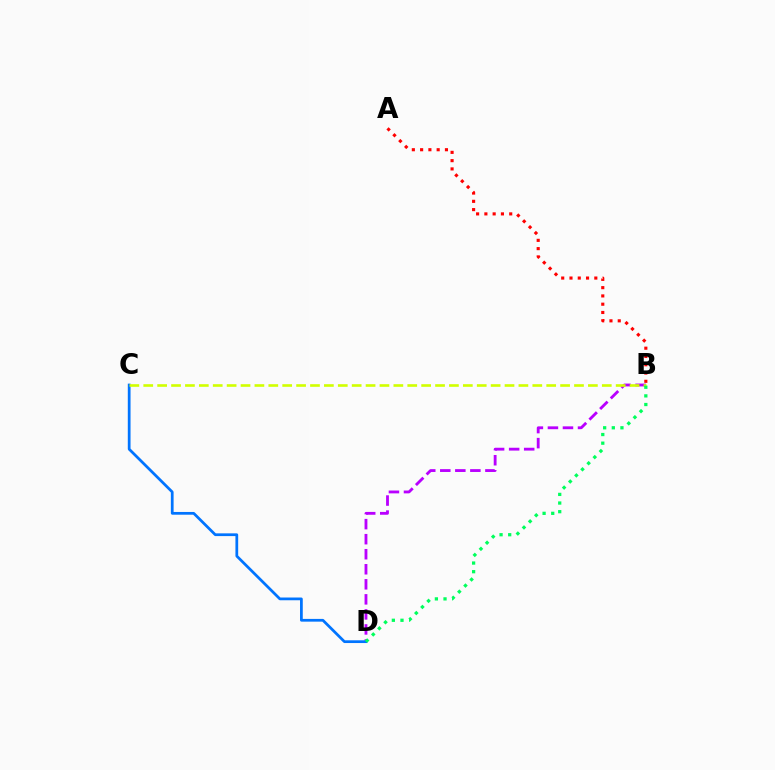{('B', 'D'): [{'color': '#b900ff', 'line_style': 'dashed', 'thickness': 2.04}, {'color': '#00ff5c', 'line_style': 'dotted', 'thickness': 2.35}], ('C', 'D'): [{'color': '#0074ff', 'line_style': 'solid', 'thickness': 1.97}], ('B', 'C'): [{'color': '#d1ff00', 'line_style': 'dashed', 'thickness': 1.89}], ('A', 'B'): [{'color': '#ff0000', 'line_style': 'dotted', 'thickness': 2.25}]}